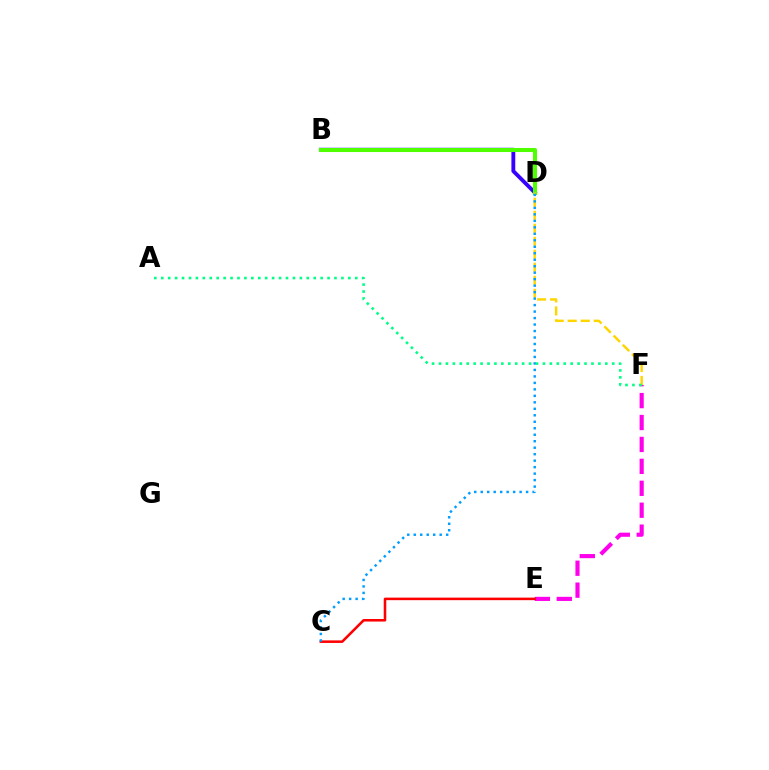{('E', 'F'): [{'color': '#ff00ed', 'line_style': 'dashed', 'thickness': 2.98}], ('B', 'D'): [{'color': '#3700ff', 'line_style': 'solid', 'thickness': 2.77}, {'color': '#4fff00', 'line_style': 'solid', 'thickness': 2.91}], ('D', 'F'): [{'color': '#ffd500', 'line_style': 'dashed', 'thickness': 1.77}], ('C', 'E'): [{'color': '#ff0000', 'line_style': 'solid', 'thickness': 1.83}], ('C', 'D'): [{'color': '#009eff', 'line_style': 'dotted', 'thickness': 1.76}], ('A', 'F'): [{'color': '#00ff86', 'line_style': 'dotted', 'thickness': 1.88}]}